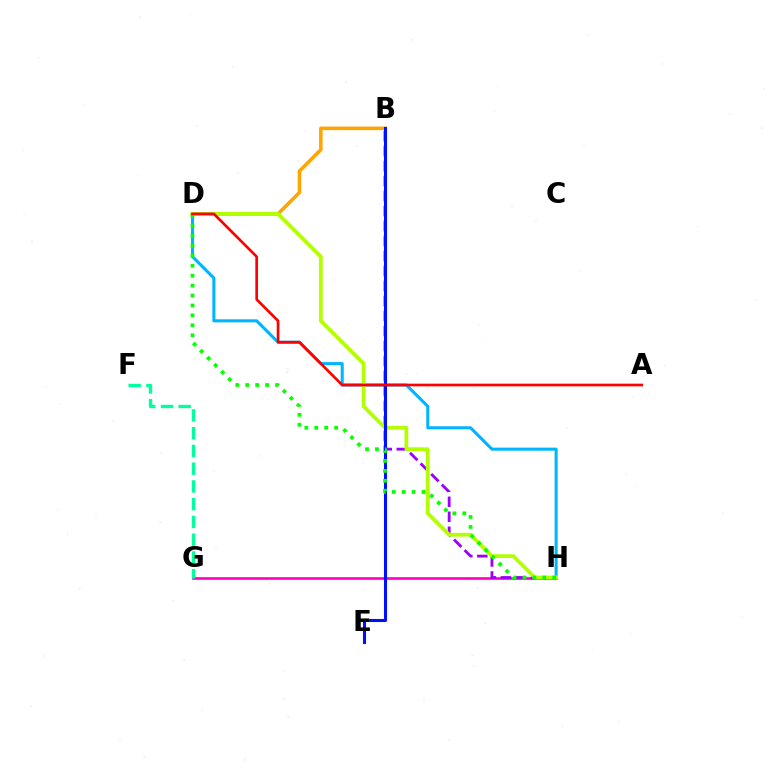{('D', 'H'): [{'color': '#00b5ff', 'line_style': 'solid', 'thickness': 2.2}, {'color': '#b3ff00', 'line_style': 'solid', 'thickness': 2.7}, {'color': '#08ff00', 'line_style': 'dotted', 'thickness': 2.7}], ('G', 'H'): [{'color': '#ff00bd', 'line_style': 'solid', 'thickness': 1.91}], ('B', 'D'): [{'color': '#ffa500', 'line_style': 'solid', 'thickness': 2.57}], ('B', 'H'): [{'color': '#9b00ff', 'line_style': 'dashed', 'thickness': 2.04}], ('F', 'G'): [{'color': '#00ff9d', 'line_style': 'dashed', 'thickness': 2.41}], ('B', 'E'): [{'color': '#0010ff', 'line_style': 'solid', 'thickness': 2.2}], ('A', 'D'): [{'color': '#ff0000', 'line_style': 'solid', 'thickness': 1.93}]}